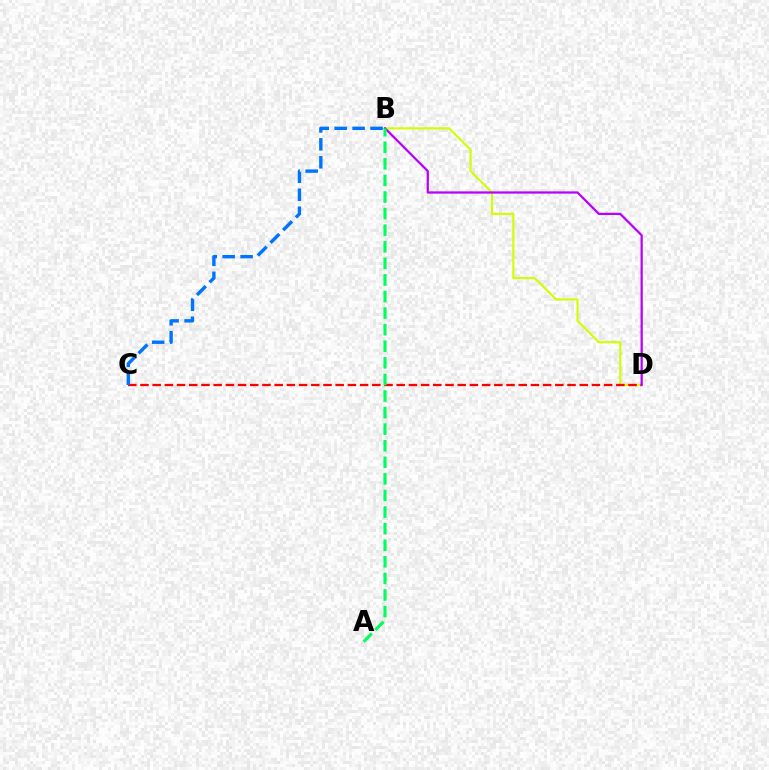{('B', 'D'): [{'color': '#d1ff00', 'line_style': 'solid', 'thickness': 1.54}, {'color': '#b900ff', 'line_style': 'solid', 'thickness': 1.62}], ('C', 'D'): [{'color': '#ff0000', 'line_style': 'dashed', 'thickness': 1.66}], ('A', 'B'): [{'color': '#00ff5c', 'line_style': 'dashed', 'thickness': 2.25}], ('B', 'C'): [{'color': '#0074ff', 'line_style': 'dashed', 'thickness': 2.44}]}